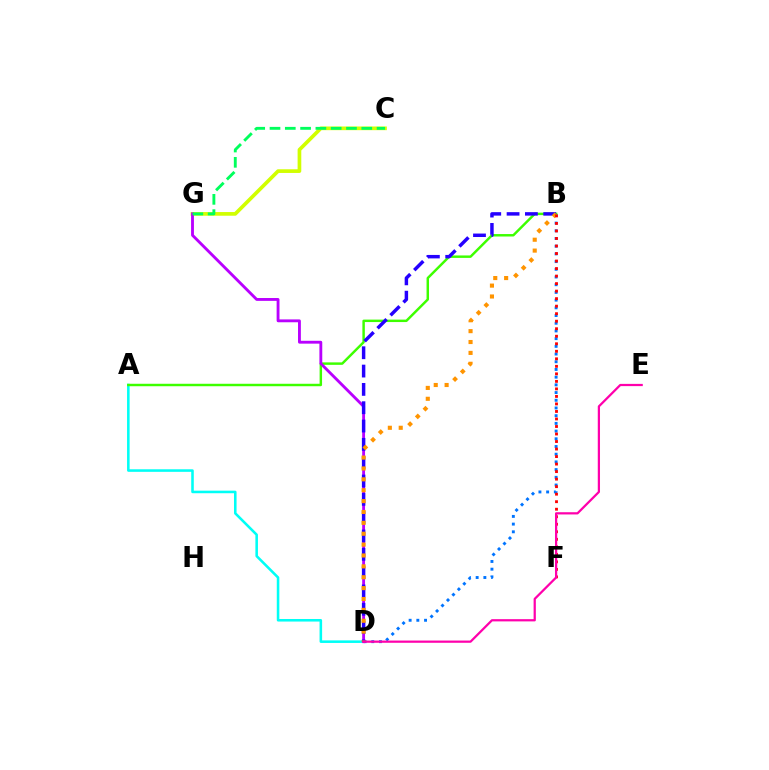{('A', 'D'): [{'color': '#00fff6', 'line_style': 'solid', 'thickness': 1.84}], ('B', 'D'): [{'color': '#0074ff', 'line_style': 'dotted', 'thickness': 2.09}, {'color': '#2500ff', 'line_style': 'dashed', 'thickness': 2.49}, {'color': '#ff9400', 'line_style': 'dotted', 'thickness': 2.96}], ('C', 'G'): [{'color': '#d1ff00', 'line_style': 'solid', 'thickness': 2.65}, {'color': '#00ff5c', 'line_style': 'dashed', 'thickness': 2.08}], ('A', 'B'): [{'color': '#3dff00', 'line_style': 'solid', 'thickness': 1.77}], ('D', 'G'): [{'color': '#b900ff', 'line_style': 'solid', 'thickness': 2.06}], ('B', 'F'): [{'color': '#ff0000', 'line_style': 'dotted', 'thickness': 2.04}], ('D', 'E'): [{'color': '#ff00ac', 'line_style': 'solid', 'thickness': 1.61}]}